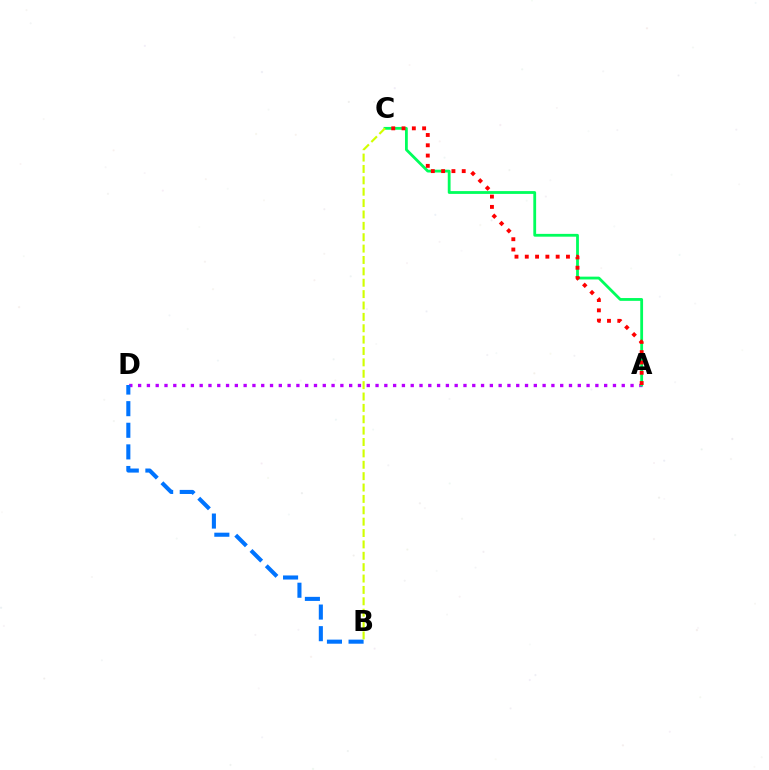{('A', 'D'): [{'color': '#b900ff', 'line_style': 'dotted', 'thickness': 2.39}], ('A', 'C'): [{'color': '#00ff5c', 'line_style': 'solid', 'thickness': 2.02}, {'color': '#ff0000', 'line_style': 'dotted', 'thickness': 2.8}], ('B', 'D'): [{'color': '#0074ff', 'line_style': 'dashed', 'thickness': 2.94}], ('B', 'C'): [{'color': '#d1ff00', 'line_style': 'dashed', 'thickness': 1.55}]}